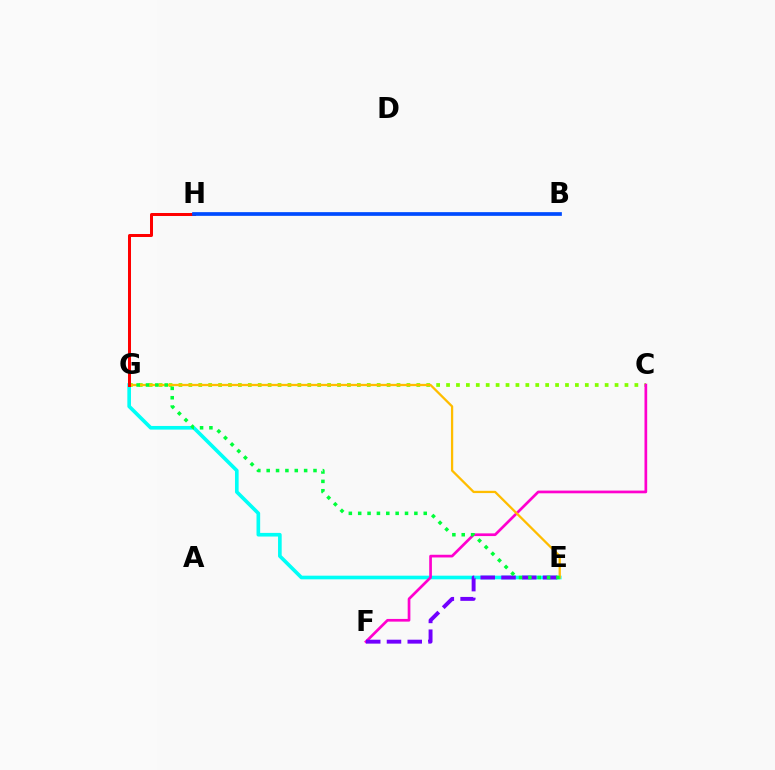{('C', 'G'): [{'color': '#84ff00', 'line_style': 'dotted', 'thickness': 2.69}], ('E', 'G'): [{'color': '#00fff6', 'line_style': 'solid', 'thickness': 2.62}, {'color': '#ffbd00', 'line_style': 'solid', 'thickness': 1.64}, {'color': '#00ff39', 'line_style': 'dotted', 'thickness': 2.54}], ('C', 'F'): [{'color': '#ff00cf', 'line_style': 'solid', 'thickness': 1.94}], ('E', 'F'): [{'color': '#7200ff', 'line_style': 'dashed', 'thickness': 2.82}], ('G', 'H'): [{'color': '#ff0000', 'line_style': 'solid', 'thickness': 2.17}], ('B', 'H'): [{'color': '#004bff', 'line_style': 'solid', 'thickness': 2.67}]}